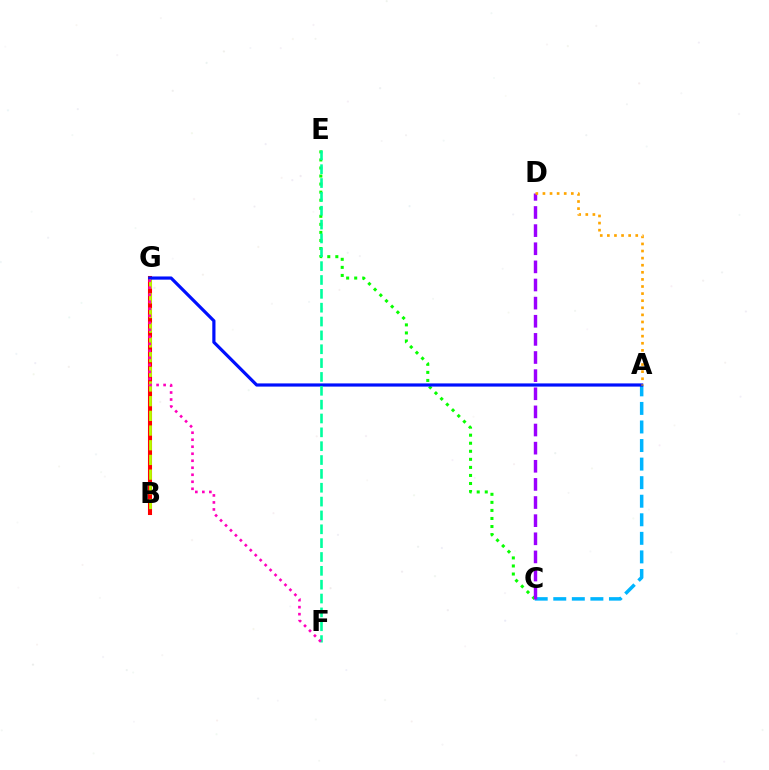{('B', 'G'): [{'color': '#ff0000', 'line_style': 'solid', 'thickness': 2.93}, {'color': '#b3ff00', 'line_style': 'dashed', 'thickness': 2.0}], ('C', 'E'): [{'color': '#08ff00', 'line_style': 'dotted', 'thickness': 2.19}], ('A', 'C'): [{'color': '#00b5ff', 'line_style': 'dashed', 'thickness': 2.52}], ('C', 'D'): [{'color': '#9b00ff', 'line_style': 'dashed', 'thickness': 2.46}], ('A', 'G'): [{'color': '#0010ff', 'line_style': 'solid', 'thickness': 2.29}], ('A', 'D'): [{'color': '#ffa500', 'line_style': 'dotted', 'thickness': 1.93}], ('E', 'F'): [{'color': '#00ff9d', 'line_style': 'dashed', 'thickness': 1.88}], ('F', 'G'): [{'color': '#ff00bd', 'line_style': 'dotted', 'thickness': 1.9}]}